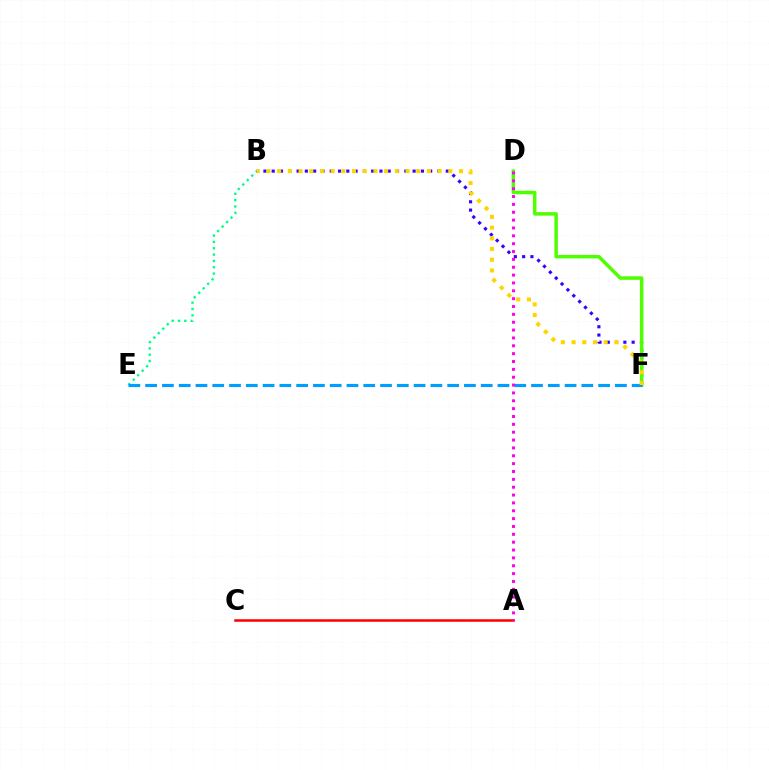{('B', 'E'): [{'color': '#00ff86', 'line_style': 'dotted', 'thickness': 1.72}], ('B', 'F'): [{'color': '#3700ff', 'line_style': 'dotted', 'thickness': 2.25}, {'color': '#ffd500', 'line_style': 'dotted', 'thickness': 2.91}], ('D', 'F'): [{'color': '#4fff00', 'line_style': 'solid', 'thickness': 2.52}], ('E', 'F'): [{'color': '#009eff', 'line_style': 'dashed', 'thickness': 2.28}], ('A', 'C'): [{'color': '#ff0000', 'line_style': 'solid', 'thickness': 1.83}], ('A', 'D'): [{'color': '#ff00ed', 'line_style': 'dotted', 'thickness': 2.13}]}